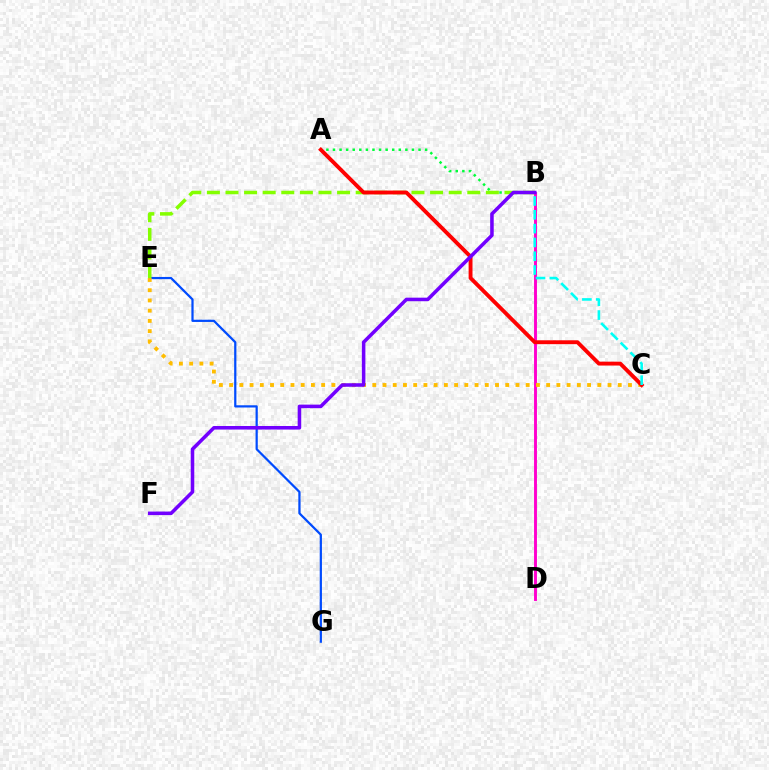{('E', 'G'): [{'color': '#004bff', 'line_style': 'solid', 'thickness': 1.6}], ('B', 'D'): [{'color': '#ff00cf', 'line_style': 'solid', 'thickness': 2.1}], ('A', 'B'): [{'color': '#00ff39', 'line_style': 'dotted', 'thickness': 1.79}], ('C', 'E'): [{'color': '#ffbd00', 'line_style': 'dotted', 'thickness': 2.78}], ('B', 'E'): [{'color': '#84ff00', 'line_style': 'dashed', 'thickness': 2.53}], ('A', 'C'): [{'color': '#ff0000', 'line_style': 'solid', 'thickness': 2.79}], ('B', 'C'): [{'color': '#00fff6', 'line_style': 'dashed', 'thickness': 1.88}], ('B', 'F'): [{'color': '#7200ff', 'line_style': 'solid', 'thickness': 2.55}]}